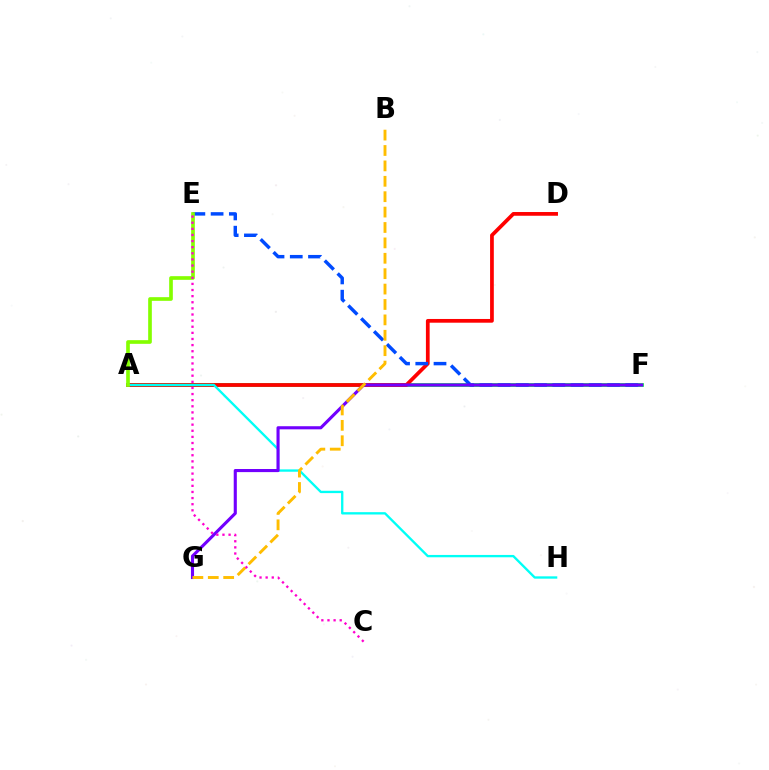{('A', 'F'): [{'color': '#00ff39', 'line_style': 'solid', 'thickness': 2.67}], ('A', 'D'): [{'color': '#ff0000', 'line_style': 'solid', 'thickness': 2.69}], ('E', 'F'): [{'color': '#004bff', 'line_style': 'dashed', 'thickness': 2.48}], ('A', 'H'): [{'color': '#00fff6', 'line_style': 'solid', 'thickness': 1.68}], ('F', 'G'): [{'color': '#7200ff', 'line_style': 'solid', 'thickness': 2.24}], ('A', 'E'): [{'color': '#84ff00', 'line_style': 'solid', 'thickness': 2.64}], ('B', 'G'): [{'color': '#ffbd00', 'line_style': 'dashed', 'thickness': 2.09}], ('C', 'E'): [{'color': '#ff00cf', 'line_style': 'dotted', 'thickness': 1.66}]}